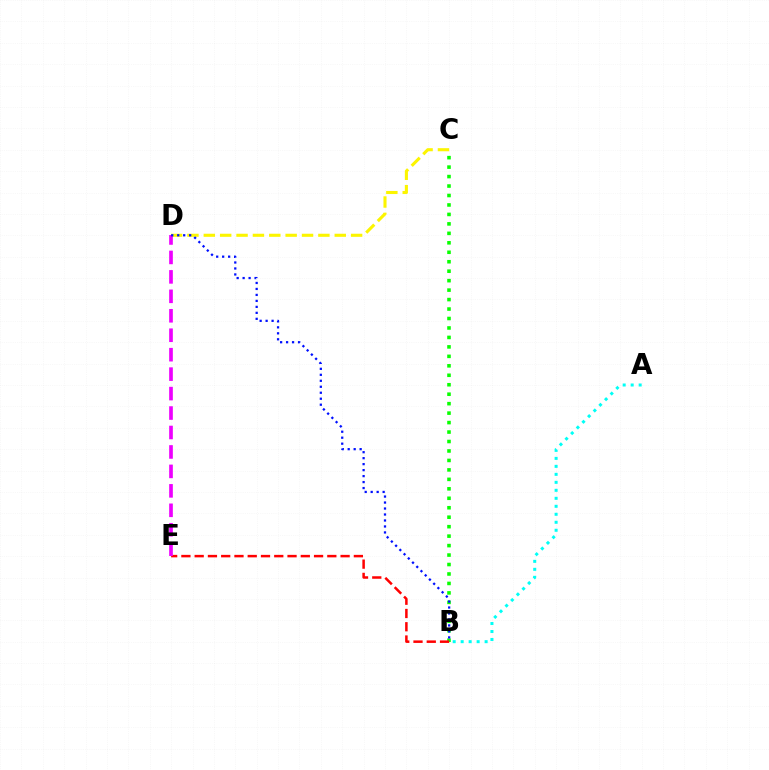{('A', 'B'): [{'color': '#00fff6', 'line_style': 'dotted', 'thickness': 2.17}], ('C', 'D'): [{'color': '#fcf500', 'line_style': 'dashed', 'thickness': 2.22}], ('B', 'C'): [{'color': '#08ff00', 'line_style': 'dotted', 'thickness': 2.57}], ('B', 'E'): [{'color': '#ff0000', 'line_style': 'dashed', 'thickness': 1.8}], ('D', 'E'): [{'color': '#ee00ff', 'line_style': 'dashed', 'thickness': 2.64}], ('B', 'D'): [{'color': '#0010ff', 'line_style': 'dotted', 'thickness': 1.62}]}